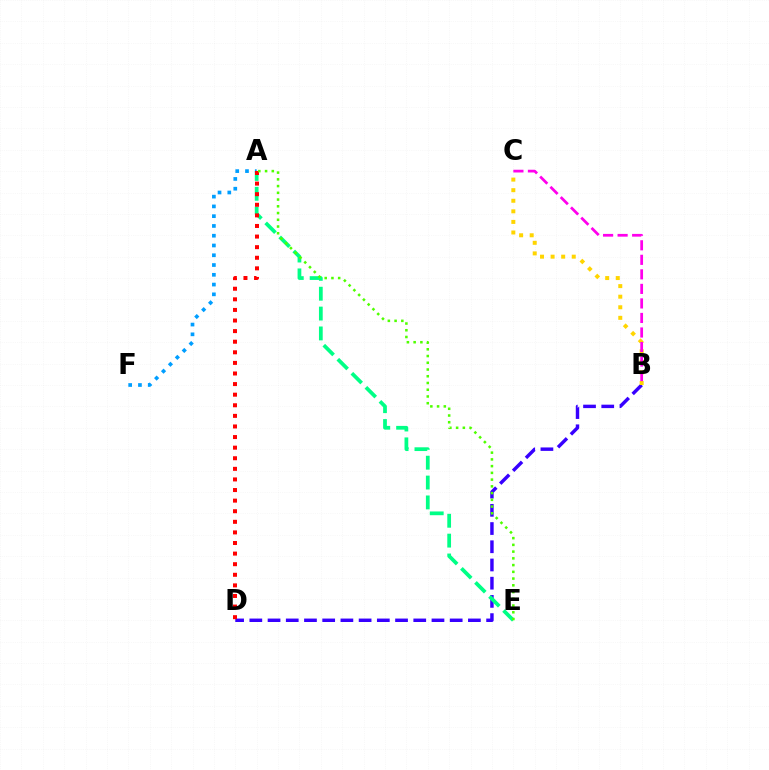{('B', 'D'): [{'color': '#3700ff', 'line_style': 'dashed', 'thickness': 2.47}], ('A', 'E'): [{'color': '#00ff86', 'line_style': 'dashed', 'thickness': 2.7}, {'color': '#4fff00', 'line_style': 'dotted', 'thickness': 1.83}], ('B', 'C'): [{'color': '#ffd500', 'line_style': 'dotted', 'thickness': 2.87}, {'color': '#ff00ed', 'line_style': 'dashed', 'thickness': 1.97}], ('A', 'F'): [{'color': '#009eff', 'line_style': 'dotted', 'thickness': 2.65}], ('A', 'D'): [{'color': '#ff0000', 'line_style': 'dotted', 'thickness': 2.88}]}